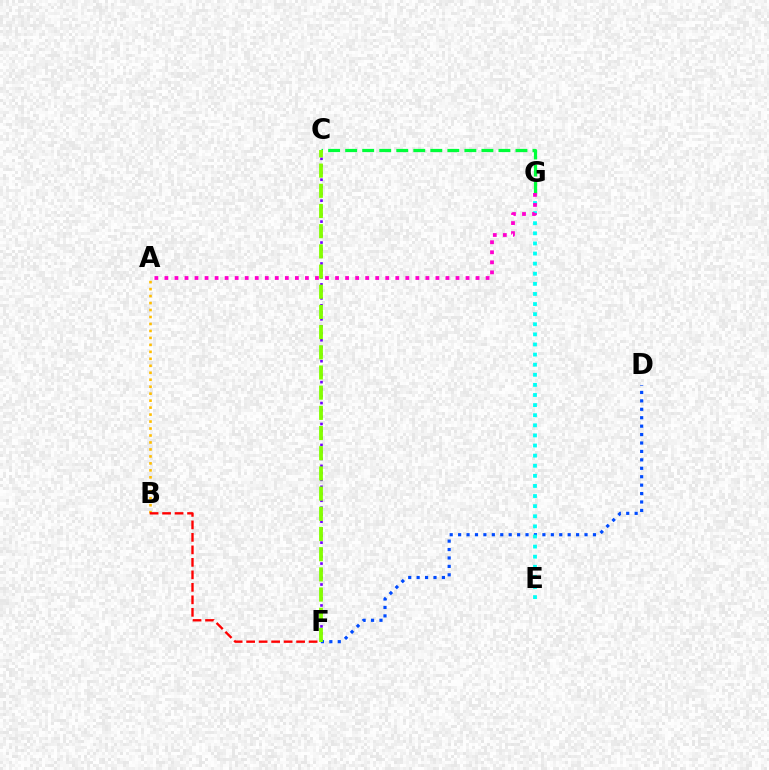{('C', 'F'): [{'color': '#7200ff', 'line_style': 'dotted', 'thickness': 1.9}, {'color': '#84ff00', 'line_style': 'dashed', 'thickness': 2.74}], ('A', 'B'): [{'color': '#ffbd00', 'line_style': 'dotted', 'thickness': 1.89}], ('C', 'G'): [{'color': '#00ff39', 'line_style': 'dashed', 'thickness': 2.31}], ('D', 'F'): [{'color': '#004bff', 'line_style': 'dotted', 'thickness': 2.29}], ('E', 'G'): [{'color': '#00fff6', 'line_style': 'dotted', 'thickness': 2.75}], ('A', 'G'): [{'color': '#ff00cf', 'line_style': 'dotted', 'thickness': 2.73}], ('B', 'F'): [{'color': '#ff0000', 'line_style': 'dashed', 'thickness': 1.7}]}